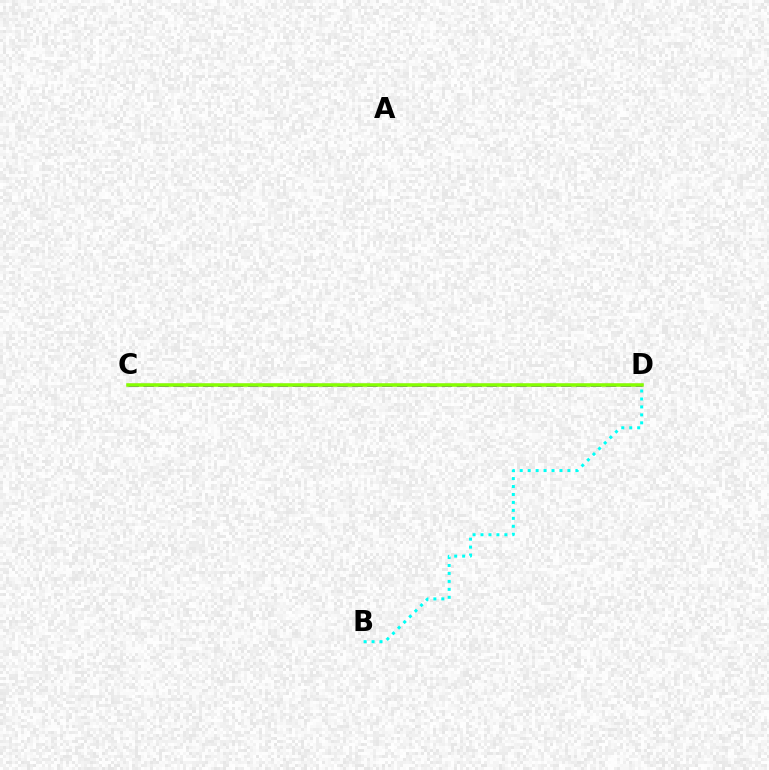{('C', 'D'): [{'color': '#ff0000', 'line_style': 'solid', 'thickness': 1.58}, {'color': '#7200ff', 'line_style': 'dashed', 'thickness': 2.03}, {'color': '#84ff00', 'line_style': 'solid', 'thickness': 2.52}], ('B', 'D'): [{'color': '#00fff6', 'line_style': 'dotted', 'thickness': 2.16}]}